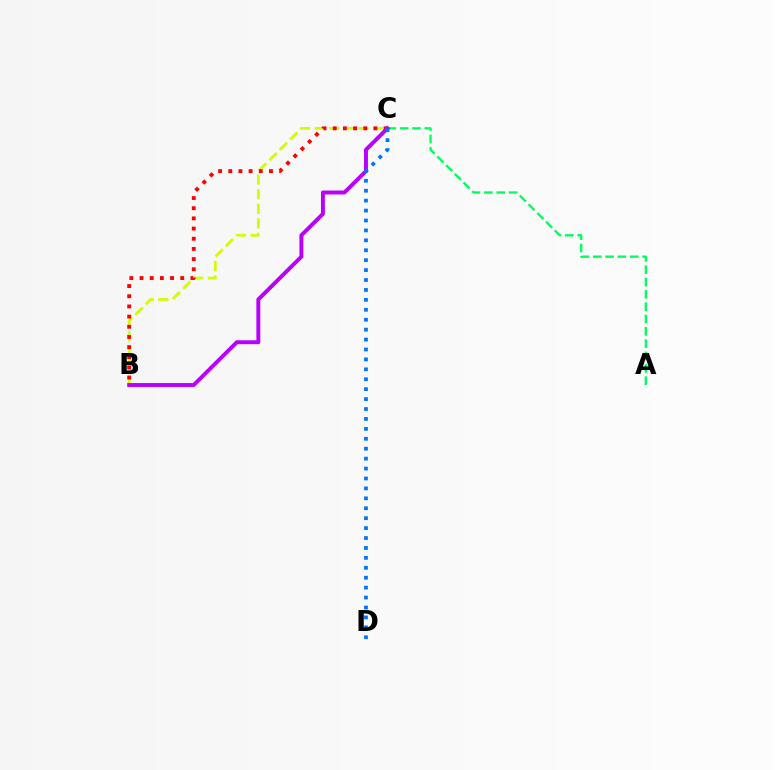{('B', 'C'): [{'color': '#d1ff00', 'line_style': 'dashed', 'thickness': 1.98}, {'color': '#ff0000', 'line_style': 'dotted', 'thickness': 2.76}, {'color': '#b900ff', 'line_style': 'solid', 'thickness': 2.83}], ('A', 'C'): [{'color': '#00ff5c', 'line_style': 'dashed', 'thickness': 1.67}], ('C', 'D'): [{'color': '#0074ff', 'line_style': 'dotted', 'thickness': 2.7}]}